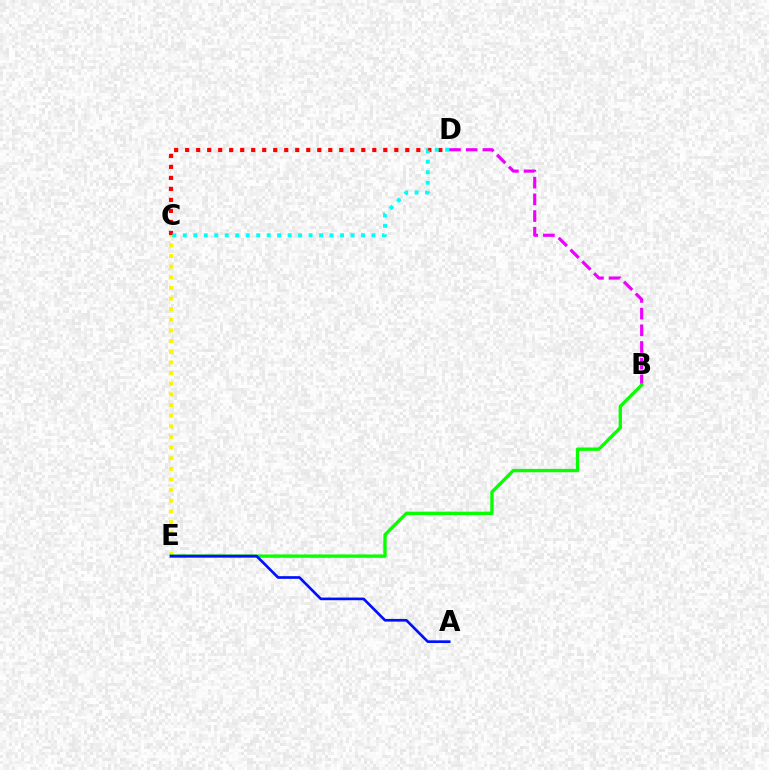{('C', 'E'): [{'color': '#fcf500', 'line_style': 'dotted', 'thickness': 2.89}], ('C', 'D'): [{'color': '#ff0000', 'line_style': 'dotted', 'thickness': 2.99}, {'color': '#00fff6', 'line_style': 'dotted', 'thickness': 2.85}], ('B', 'D'): [{'color': '#ee00ff', 'line_style': 'dashed', 'thickness': 2.27}], ('B', 'E'): [{'color': '#08ff00', 'line_style': 'solid', 'thickness': 2.41}], ('A', 'E'): [{'color': '#0010ff', 'line_style': 'solid', 'thickness': 1.92}]}